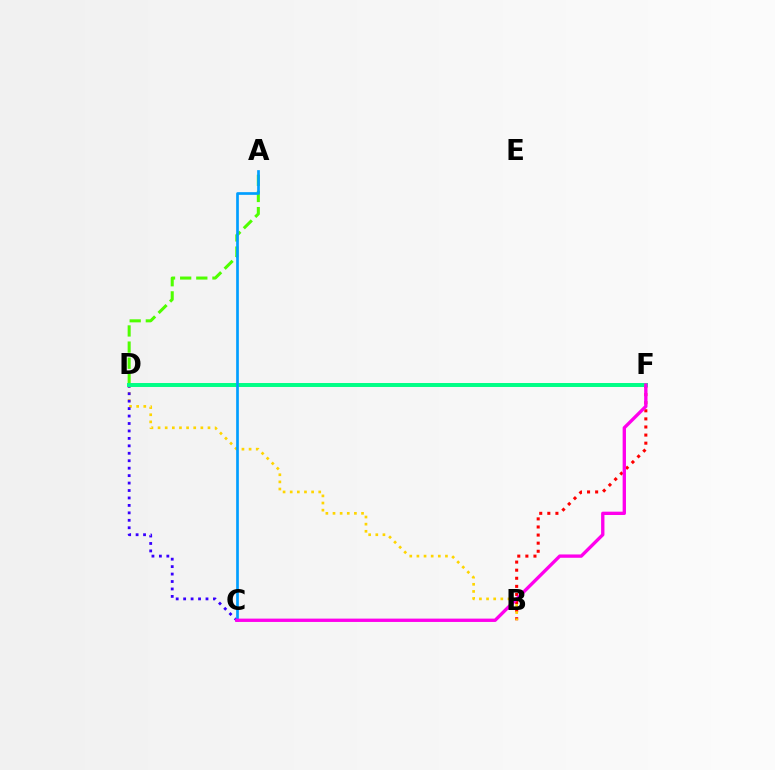{('B', 'F'): [{'color': '#ff0000', 'line_style': 'dotted', 'thickness': 2.2}], ('B', 'D'): [{'color': '#ffd500', 'line_style': 'dotted', 'thickness': 1.94}], ('A', 'D'): [{'color': '#4fff00', 'line_style': 'dashed', 'thickness': 2.19}], ('C', 'D'): [{'color': '#3700ff', 'line_style': 'dotted', 'thickness': 2.02}], ('D', 'F'): [{'color': '#00ff86', 'line_style': 'solid', 'thickness': 2.85}], ('A', 'C'): [{'color': '#009eff', 'line_style': 'solid', 'thickness': 1.94}], ('C', 'F'): [{'color': '#ff00ed', 'line_style': 'solid', 'thickness': 2.4}]}